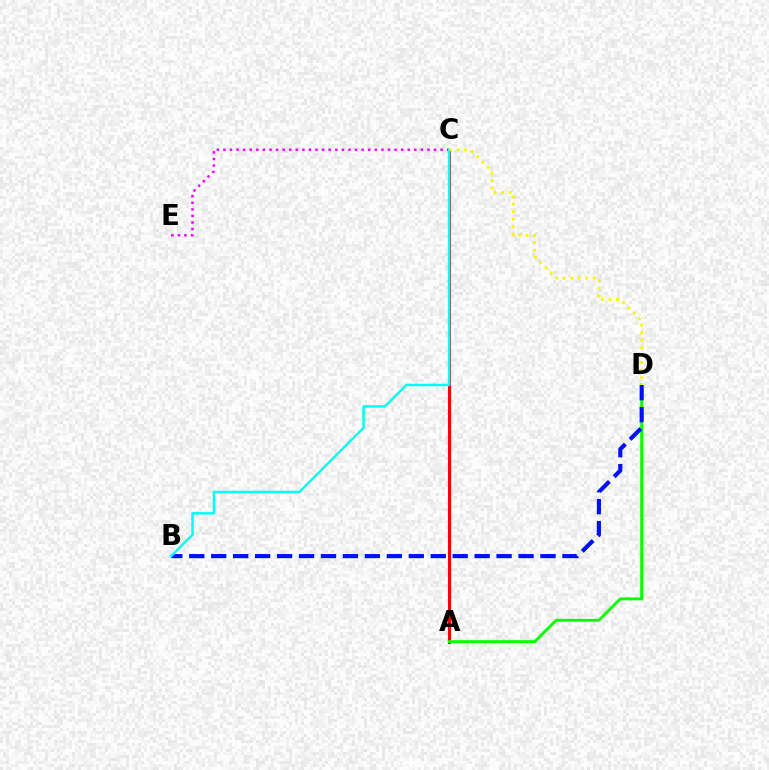{('A', 'C'): [{'color': '#ff0000', 'line_style': 'solid', 'thickness': 2.22}], ('C', 'E'): [{'color': '#ee00ff', 'line_style': 'dotted', 'thickness': 1.79}], ('A', 'D'): [{'color': '#08ff00', 'line_style': 'solid', 'thickness': 2.08}], ('B', 'D'): [{'color': '#0010ff', 'line_style': 'dashed', 'thickness': 2.98}], ('B', 'C'): [{'color': '#00fff6', 'line_style': 'solid', 'thickness': 1.78}], ('C', 'D'): [{'color': '#fcf500', 'line_style': 'dotted', 'thickness': 2.03}]}